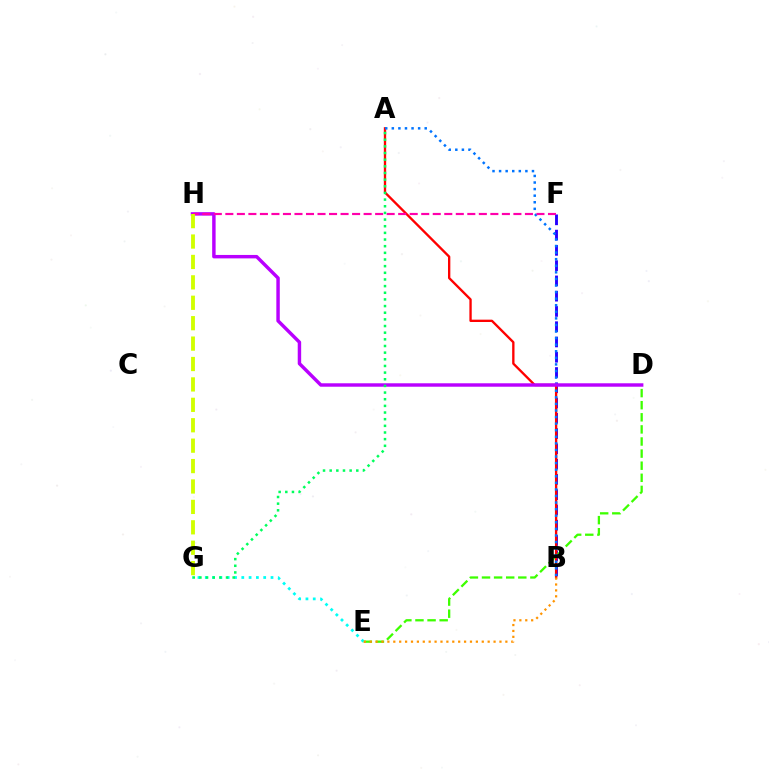{('B', 'F'): [{'color': '#2500ff', 'line_style': 'dashed', 'thickness': 2.07}], ('D', 'E'): [{'color': '#3dff00', 'line_style': 'dashed', 'thickness': 1.64}], ('A', 'B'): [{'color': '#ff0000', 'line_style': 'solid', 'thickness': 1.68}, {'color': '#0074ff', 'line_style': 'dotted', 'thickness': 1.79}], ('E', 'G'): [{'color': '#00fff6', 'line_style': 'dotted', 'thickness': 1.98}], ('D', 'H'): [{'color': '#b900ff', 'line_style': 'solid', 'thickness': 2.48}], ('F', 'H'): [{'color': '#ff00ac', 'line_style': 'dashed', 'thickness': 1.57}], ('A', 'G'): [{'color': '#00ff5c', 'line_style': 'dotted', 'thickness': 1.81}], ('G', 'H'): [{'color': '#d1ff00', 'line_style': 'dashed', 'thickness': 2.77}], ('B', 'E'): [{'color': '#ff9400', 'line_style': 'dotted', 'thickness': 1.6}]}